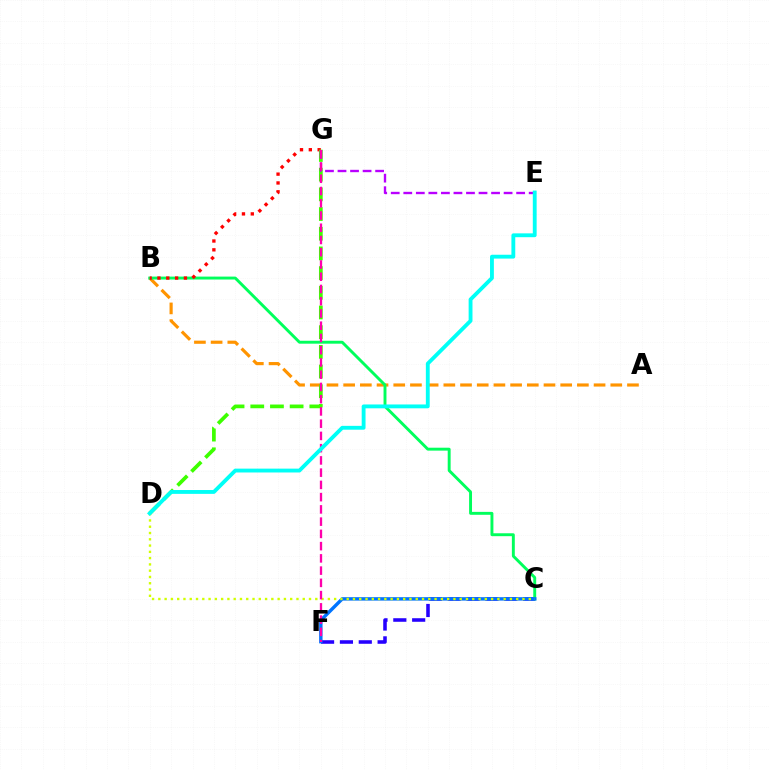{('C', 'F'): [{'color': '#2500ff', 'line_style': 'dashed', 'thickness': 2.56}, {'color': '#0074ff', 'line_style': 'solid', 'thickness': 2.46}], ('A', 'B'): [{'color': '#ff9400', 'line_style': 'dashed', 'thickness': 2.27}], ('B', 'C'): [{'color': '#00ff5c', 'line_style': 'solid', 'thickness': 2.1}], ('B', 'G'): [{'color': '#ff0000', 'line_style': 'dotted', 'thickness': 2.4}], ('C', 'D'): [{'color': '#d1ff00', 'line_style': 'dotted', 'thickness': 1.71}], ('D', 'G'): [{'color': '#3dff00', 'line_style': 'dashed', 'thickness': 2.67}], ('E', 'G'): [{'color': '#b900ff', 'line_style': 'dashed', 'thickness': 1.7}], ('F', 'G'): [{'color': '#ff00ac', 'line_style': 'dashed', 'thickness': 1.66}], ('D', 'E'): [{'color': '#00fff6', 'line_style': 'solid', 'thickness': 2.77}]}